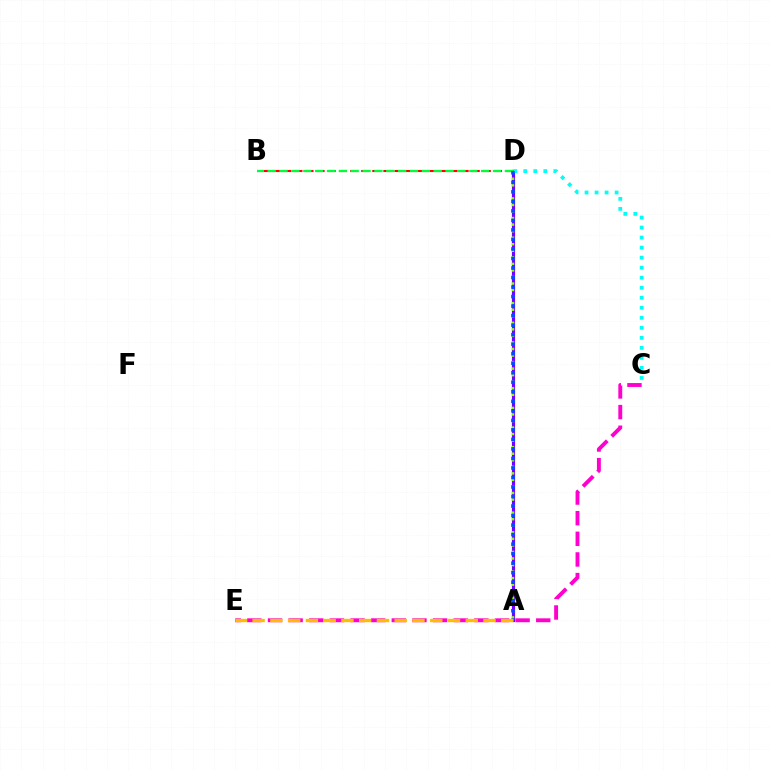{('A', 'D'): [{'color': '#7200ff', 'line_style': 'solid', 'thickness': 2.29}, {'color': '#84ff00', 'line_style': 'dotted', 'thickness': 1.78}, {'color': '#004bff', 'line_style': 'dotted', 'thickness': 2.59}], ('B', 'D'): [{'color': '#ff0000', 'line_style': 'dashed', 'thickness': 1.51}, {'color': '#00ff39', 'line_style': 'dashed', 'thickness': 1.61}], ('C', 'E'): [{'color': '#ff00cf', 'line_style': 'dashed', 'thickness': 2.8}], ('C', 'D'): [{'color': '#00fff6', 'line_style': 'dotted', 'thickness': 2.72}], ('A', 'E'): [{'color': '#ffbd00', 'line_style': 'dashed', 'thickness': 2.41}]}